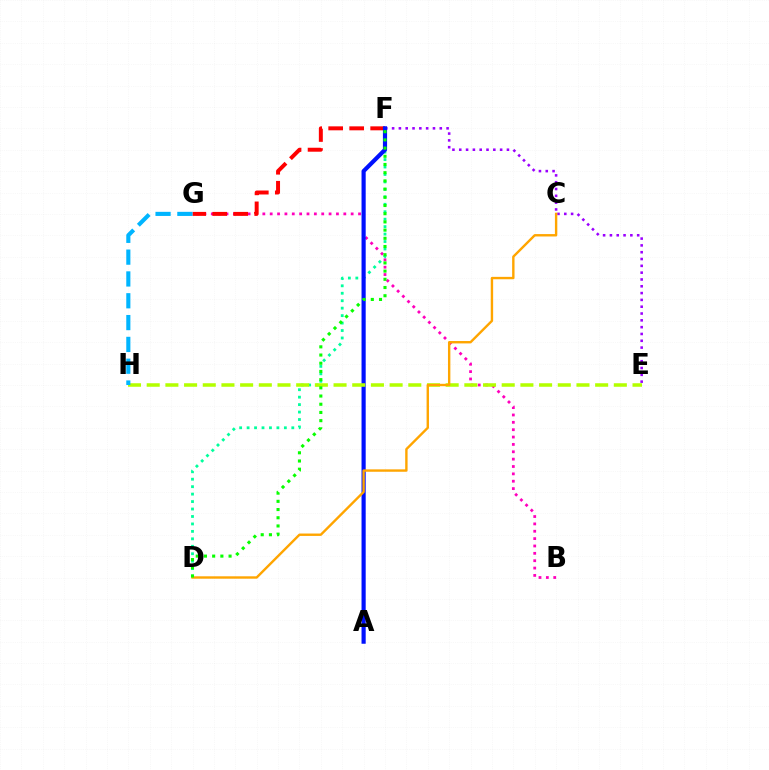{('E', 'F'): [{'color': '#9b00ff', 'line_style': 'dotted', 'thickness': 1.85}], ('D', 'F'): [{'color': '#00ff9d', 'line_style': 'dotted', 'thickness': 2.02}, {'color': '#08ff00', 'line_style': 'dotted', 'thickness': 2.23}], ('B', 'G'): [{'color': '#ff00bd', 'line_style': 'dotted', 'thickness': 2.0}], ('F', 'G'): [{'color': '#ff0000', 'line_style': 'dashed', 'thickness': 2.85}], ('A', 'F'): [{'color': '#0010ff', 'line_style': 'solid', 'thickness': 3.0}], ('E', 'H'): [{'color': '#b3ff00', 'line_style': 'dashed', 'thickness': 2.54}], ('C', 'D'): [{'color': '#ffa500', 'line_style': 'solid', 'thickness': 1.72}], ('G', 'H'): [{'color': '#00b5ff', 'line_style': 'dashed', 'thickness': 2.96}]}